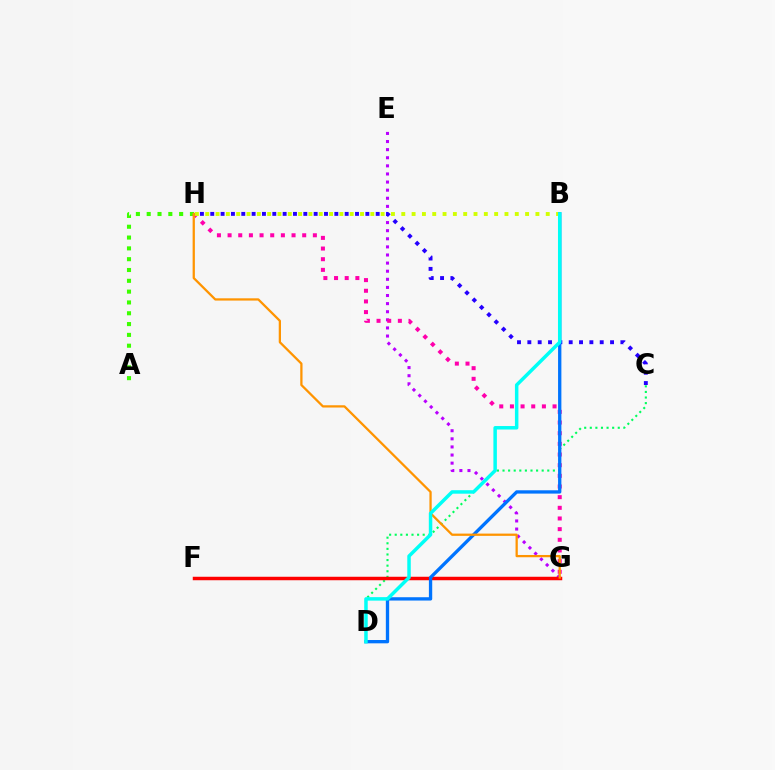{('A', 'H'): [{'color': '#3dff00', 'line_style': 'dotted', 'thickness': 2.94}], ('E', 'G'): [{'color': '#b900ff', 'line_style': 'dotted', 'thickness': 2.2}], ('G', 'H'): [{'color': '#ff00ac', 'line_style': 'dotted', 'thickness': 2.9}, {'color': '#ff9400', 'line_style': 'solid', 'thickness': 1.63}], ('B', 'H'): [{'color': '#d1ff00', 'line_style': 'dotted', 'thickness': 2.8}], ('C', 'D'): [{'color': '#00ff5c', 'line_style': 'dotted', 'thickness': 1.52}], ('F', 'G'): [{'color': '#ff0000', 'line_style': 'solid', 'thickness': 2.5}], ('C', 'H'): [{'color': '#2500ff', 'line_style': 'dotted', 'thickness': 2.81}], ('B', 'D'): [{'color': '#0074ff', 'line_style': 'solid', 'thickness': 2.39}, {'color': '#00fff6', 'line_style': 'solid', 'thickness': 2.51}]}